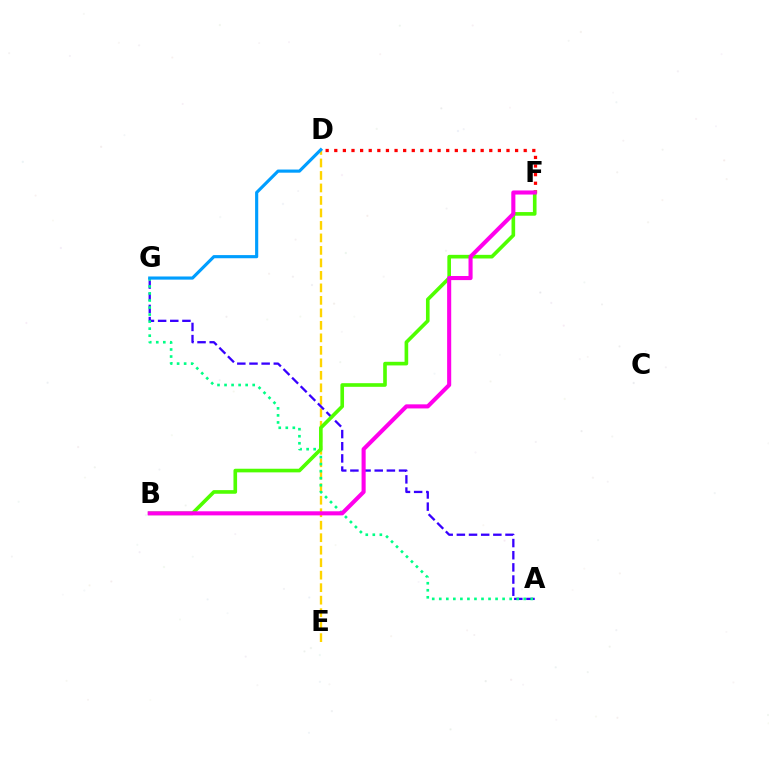{('D', 'E'): [{'color': '#ffd500', 'line_style': 'dashed', 'thickness': 1.7}], ('D', 'F'): [{'color': '#ff0000', 'line_style': 'dotted', 'thickness': 2.34}], ('A', 'G'): [{'color': '#3700ff', 'line_style': 'dashed', 'thickness': 1.65}, {'color': '#00ff86', 'line_style': 'dotted', 'thickness': 1.91}], ('B', 'F'): [{'color': '#4fff00', 'line_style': 'solid', 'thickness': 2.62}, {'color': '#ff00ed', 'line_style': 'solid', 'thickness': 2.94}], ('D', 'G'): [{'color': '#009eff', 'line_style': 'solid', 'thickness': 2.27}]}